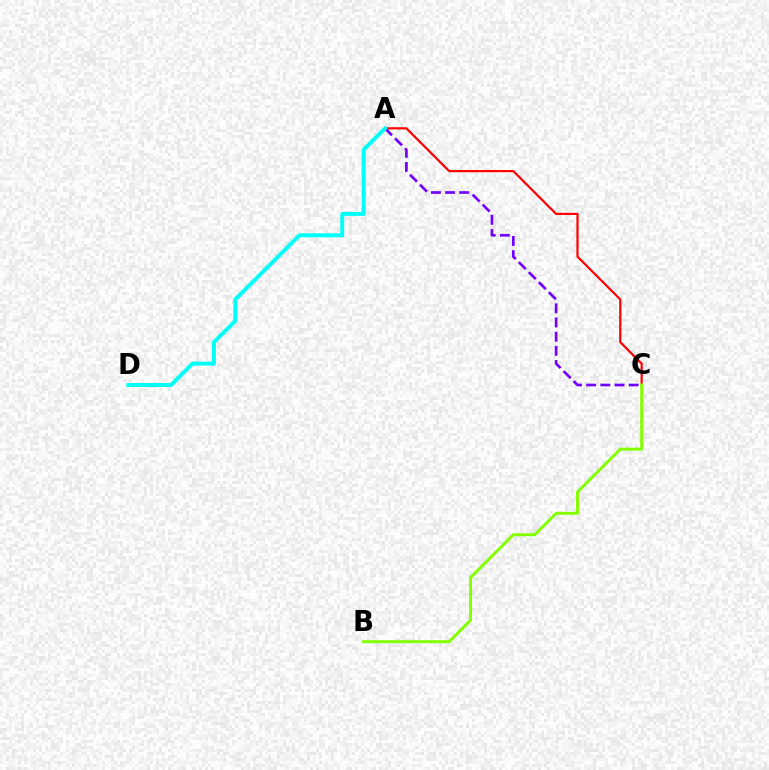{('A', 'C'): [{'color': '#ff0000', 'line_style': 'solid', 'thickness': 1.58}, {'color': '#7200ff', 'line_style': 'dashed', 'thickness': 1.93}], ('B', 'C'): [{'color': '#84ff00', 'line_style': 'solid', 'thickness': 2.14}], ('A', 'D'): [{'color': '#00fff6', 'line_style': 'solid', 'thickness': 2.85}]}